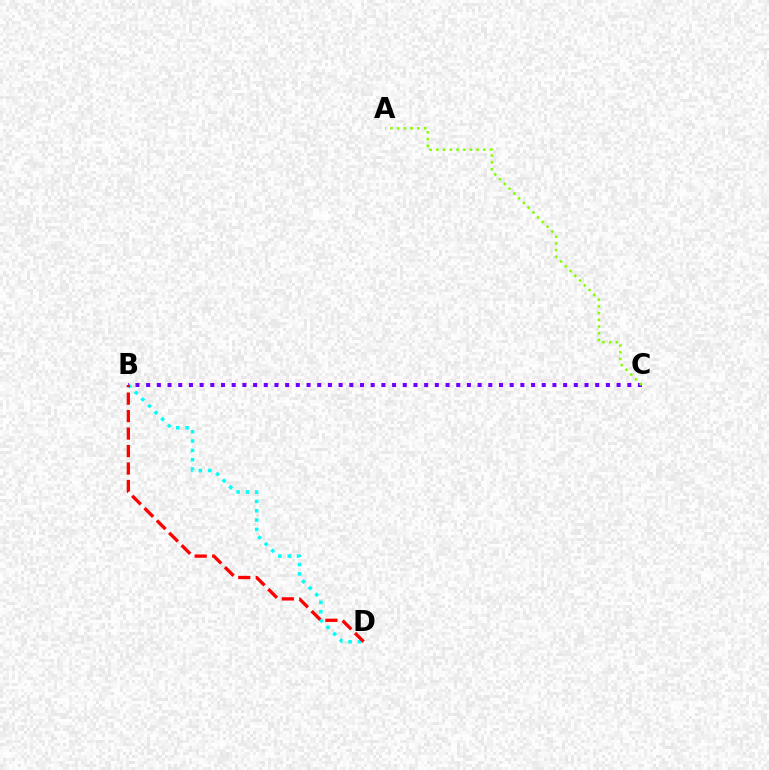{('B', 'D'): [{'color': '#00fff6', 'line_style': 'dotted', 'thickness': 2.54}, {'color': '#ff0000', 'line_style': 'dashed', 'thickness': 2.37}], ('B', 'C'): [{'color': '#7200ff', 'line_style': 'dotted', 'thickness': 2.9}], ('A', 'C'): [{'color': '#84ff00', 'line_style': 'dotted', 'thickness': 1.83}]}